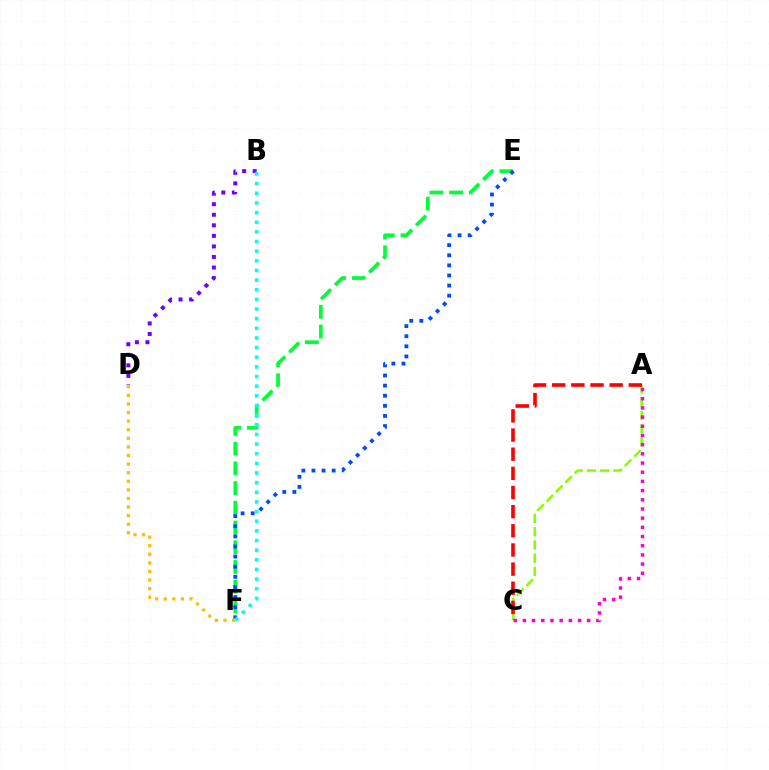{('A', 'C'): [{'color': '#84ff00', 'line_style': 'dashed', 'thickness': 1.8}, {'color': '#ff0000', 'line_style': 'dashed', 'thickness': 2.6}, {'color': '#ff00cf', 'line_style': 'dotted', 'thickness': 2.5}], ('B', 'D'): [{'color': '#7200ff', 'line_style': 'dotted', 'thickness': 2.87}], ('E', 'F'): [{'color': '#00ff39', 'line_style': 'dashed', 'thickness': 2.68}, {'color': '#004bff', 'line_style': 'dotted', 'thickness': 2.75}], ('B', 'F'): [{'color': '#00fff6', 'line_style': 'dotted', 'thickness': 2.62}], ('D', 'F'): [{'color': '#ffbd00', 'line_style': 'dotted', 'thickness': 2.33}]}